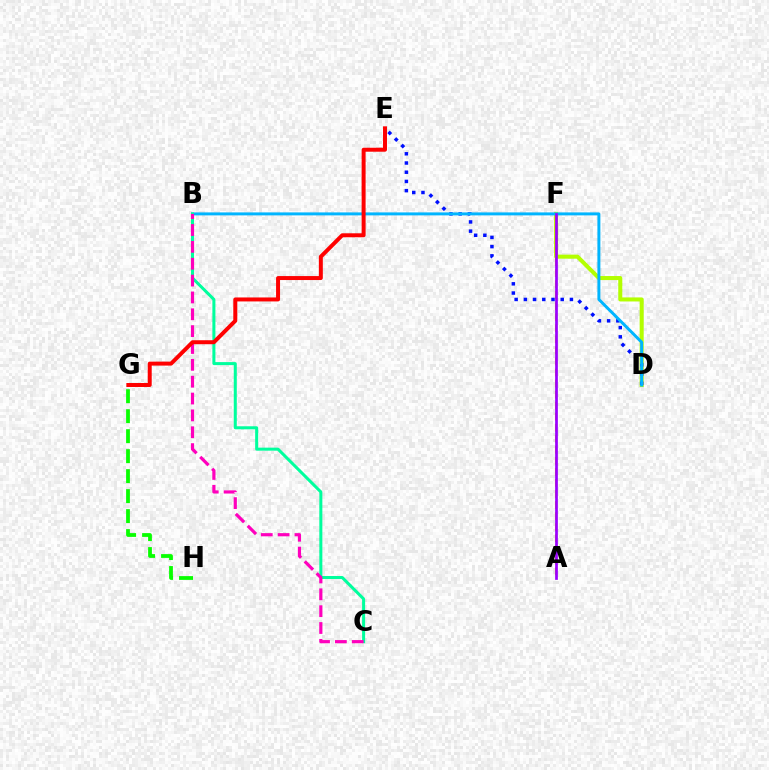{('D', 'F'): [{'color': '#b3ff00', 'line_style': 'solid', 'thickness': 2.91}], ('D', 'E'): [{'color': '#0010ff', 'line_style': 'dotted', 'thickness': 2.5}], ('A', 'F'): [{'color': '#ffa500', 'line_style': 'dashed', 'thickness': 1.5}, {'color': '#9b00ff', 'line_style': 'solid', 'thickness': 1.95}], ('B', 'D'): [{'color': '#00b5ff', 'line_style': 'solid', 'thickness': 2.14}], ('B', 'C'): [{'color': '#00ff9d', 'line_style': 'solid', 'thickness': 2.18}, {'color': '#ff00bd', 'line_style': 'dashed', 'thickness': 2.29}], ('G', 'H'): [{'color': '#08ff00', 'line_style': 'dashed', 'thickness': 2.71}], ('E', 'G'): [{'color': '#ff0000', 'line_style': 'solid', 'thickness': 2.86}]}